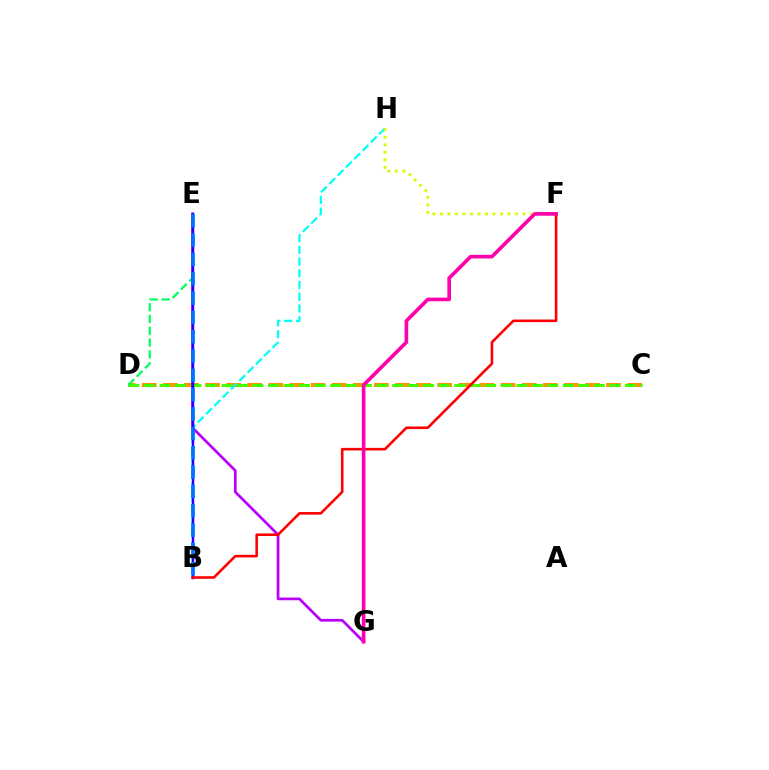{('C', 'D'): [{'color': '#ff9400', 'line_style': 'dashed', 'thickness': 2.87}, {'color': '#3dff00', 'line_style': 'dashed', 'thickness': 2.11}], ('D', 'E'): [{'color': '#00ff5c', 'line_style': 'dashed', 'thickness': 1.6}], ('B', 'H'): [{'color': '#00fff6', 'line_style': 'dashed', 'thickness': 1.6}], ('E', 'G'): [{'color': '#b900ff', 'line_style': 'solid', 'thickness': 1.96}], ('F', 'H'): [{'color': '#d1ff00', 'line_style': 'dotted', 'thickness': 2.05}], ('B', 'E'): [{'color': '#2500ff', 'line_style': 'solid', 'thickness': 1.78}, {'color': '#0074ff', 'line_style': 'dashed', 'thickness': 2.63}], ('B', 'F'): [{'color': '#ff0000', 'line_style': 'solid', 'thickness': 1.86}], ('F', 'G'): [{'color': '#ff00ac', 'line_style': 'solid', 'thickness': 2.61}]}